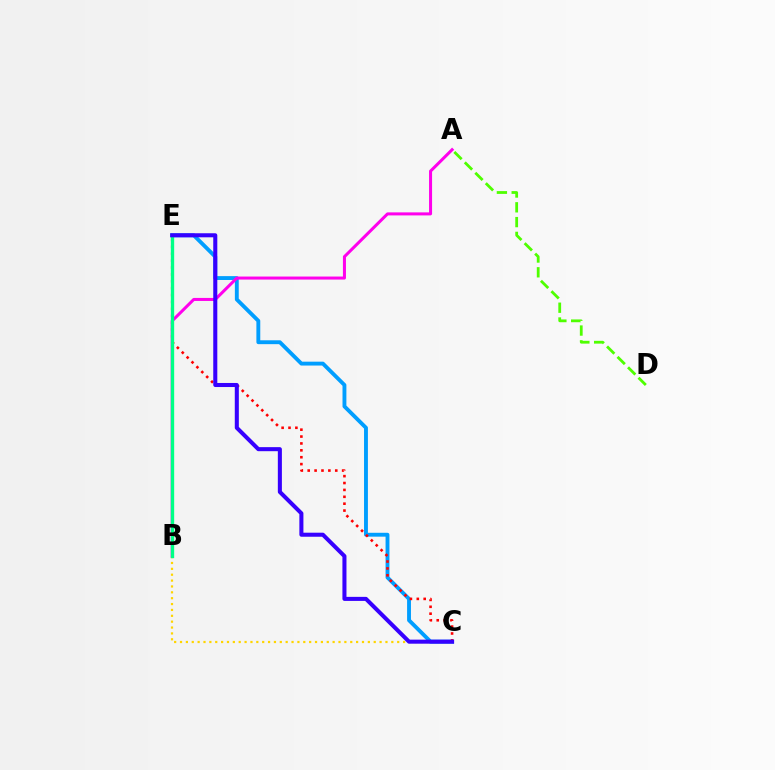{('C', 'E'): [{'color': '#009eff', 'line_style': 'solid', 'thickness': 2.79}, {'color': '#ff0000', 'line_style': 'dotted', 'thickness': 1.87}, {'color': '#3700ff', 'line_style': 'solid', 'thickness': 2.92}], ('B', 'C'): [{'color': '#ffd500', 'line_style': 'dotted', 'thickness': 1.59}], ('A', 'B'): [{'color': '#ff00ed', 'line_style': 'solid', 'thickness': 2.18}], ('B', 'E'): [{'color': '#00ff86', 'line_style': 'solid', 'thickness': 2.41}], ('A', 'D'): [{'color': '#4fff00', 'line_style': 'dashed', 'thickness': 2.01}]}